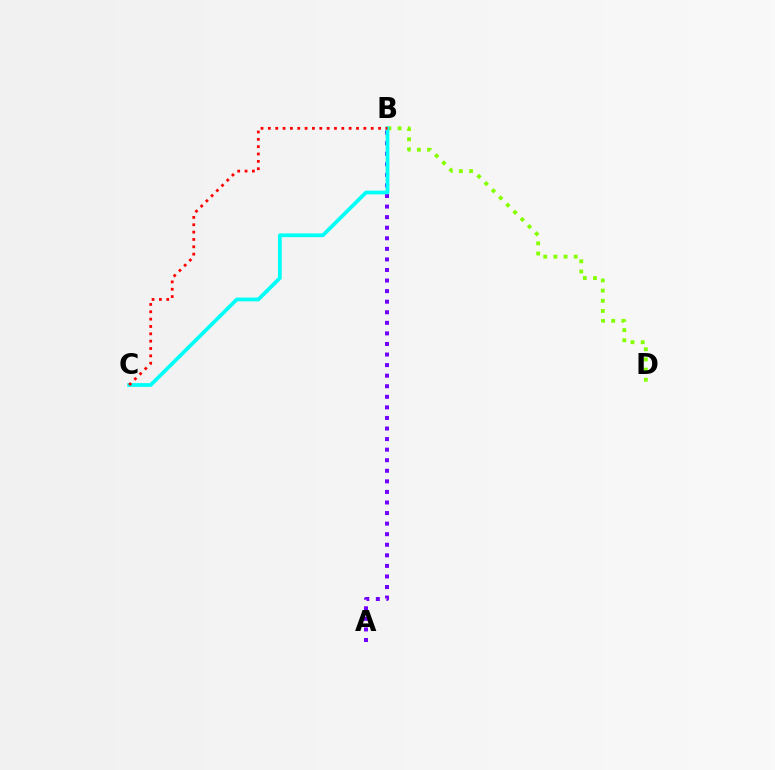{('B', 'D'): [{'color': '#84ff00', 'line_style': 'dotted', 'thickness': 2.76}], ('A', 'B'): [{'color': '#7200ff', 'line_style': 'dotted', 'thickness': 2.87}], ('B', 'C'): [{'color': '#00fff6', 'line_style': 'solid', 'thickness': 2.7}, {'color': '#ff0000', 'line_style': 'dotted', 'thickness': 2.0}]}